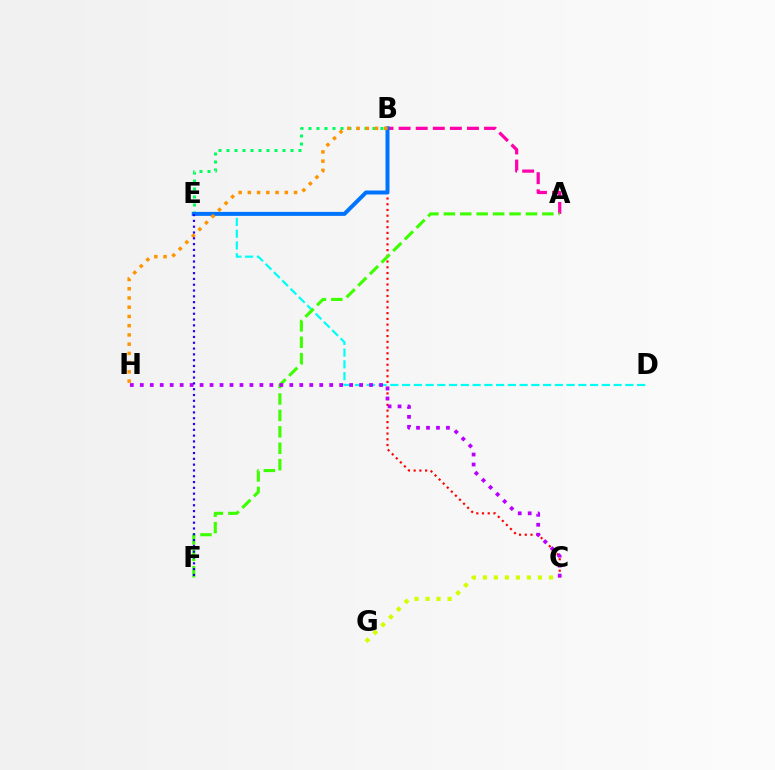{('A', 'B'): [{'color': '#ff00ac', 'line_style': 'dashed', 'thickness': 2.32}], ('B', 'C'): [{'color': '#ff0000', 'line_style': 'dotted', 'thickness': 1.56}], ('D', 'E'): [{'color': '#00fff6', 'line_style': 'dashed', 'thickness': 1.6}], ('A', 'F'): [{'color': '#3dff00', 'line_style': 'dashed', 'thickness': 2.23}], ('C', 'H'): [{'color': '#b900ff', 'line_style': 'dotted', 'thickness': 2.71}], ('B', 'E'): [{'color': '#00ff5c', 'line_style': 'dotted', 'thickness': 2.17}, {'color': '#0074ff', 'line_style': 'solid', 'thickness': 2.87}], ('C', 'G'): [{'color': '#d1ff00', 'line_style': 'dotted', 'thickness': 2.99}], ('B', 'H'): [{'color': '#ff9400', 'line_style': 'dotted', 'thickness': 2.51}], ('E', 'F'): [{'color': '#2500ff', 'line_style': 'dotted', 'thickness': 1.58}]}